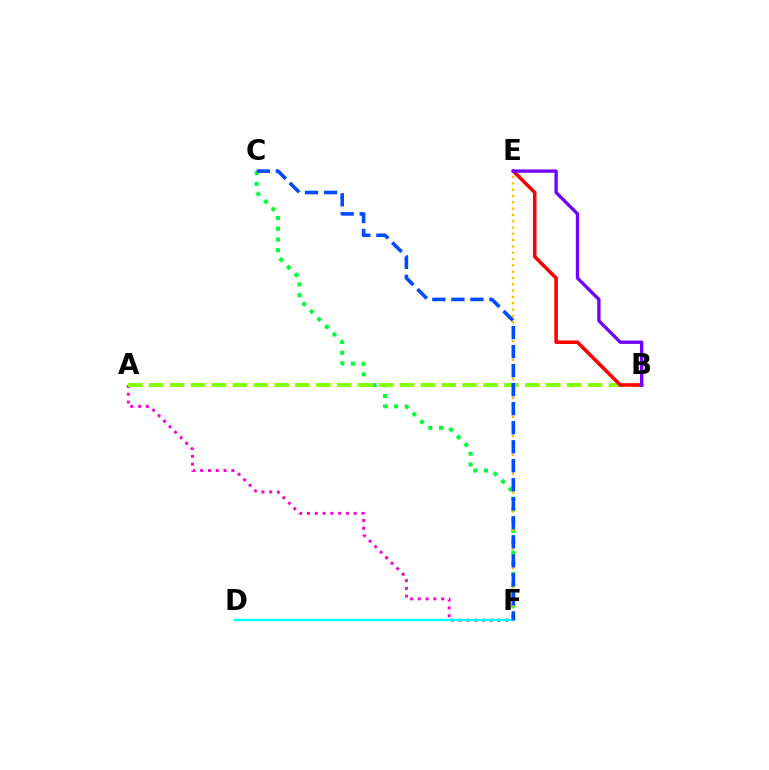{('A', 'F'): [{'color': '#ff00cf', 'line_style': 'dotted', 'thickness': 2.12}], ('C', 'F'): [{'color': '#00ff39', 'line_style': 'dotted', 'thickness': 2.92}, {'color': '#004bff', 'line_style': 'dashed', 'thickness': 2.58}], ('A', 'B'): [{'color': '#84ff00', 'line_style': 'dashed', 'thickness': 2.84}], ('B', 'E'): [{'color': '#ff0000', 'line_style': 'solid', 'thickness': 2.56}, {'color': '#7200ff', 'line_style': 'solid', 'thickness': 2.39}], ('E', 'F'): [{'color': '#ffbd00', 'line_style': 'dotted', 'thickness': 1.71}], ('D', 'F'): [{'color': '#00fff6', 'line_style': 'solid', 'thickness': 1.71}]}